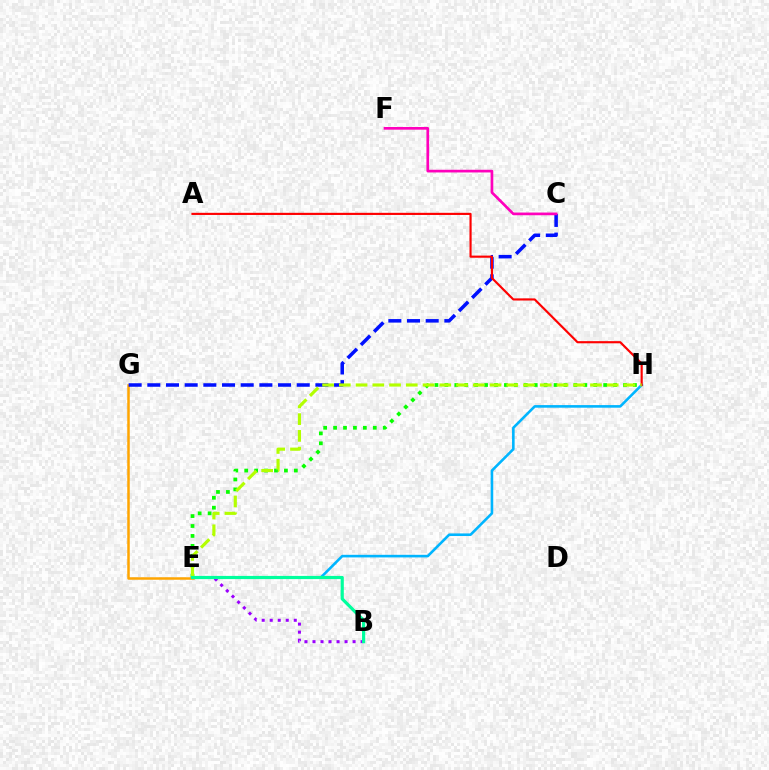{('E', 'G'): [{'color': '#ffa500', 'line_style': 'solid', 'thickness': 1.8}], ('E', 'H'): [{'color': '#00b5ff', 'line_style': 'solid', 'thickness': 1.87}, {'color': '#08ff00', 'line_style': 'dotted', 'thickness': 2.7}, {'color': '#b3ff00', 'line_style': 'dashed', 'thickness': 2.27}], ('B', 'E'): [{'color': '#9b00ff', 'line_style': 'dotted', 'thickness': 2.18}, {'color': '#00ff9d', 'line_style': 'solid', 'thickness': 2.29}], ('C', 'G'): [{'color': '#0010ff', 'line_style': 'dashed', 'thickness': 2.54}], ('A', 'H'): [{'color': '#ff0000', 'line_style': 'solid', 'thickness': 1.55}], ('C', 'F'): [{'color': '#ff00bd', 'line_style': 'solid', 'thickness': 1.94}]}